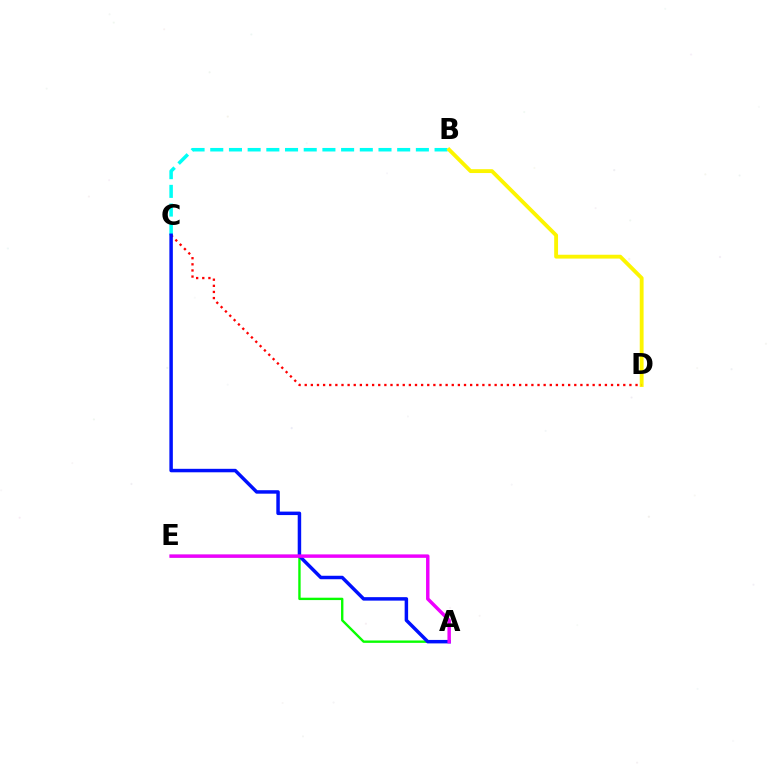{('B', 'C'): [{'color': '#00fff6', 'line_style': 'dashed', 'thickness': 2.54}], ('B', 'D'): [{'color': '#fcf500', 'line_style': 'solid', 'thickness': 2.77}], ('A', 'E'): [{'color': '#08ff00', 'line_style': 'solid', 'thickness': 1.71}, {'color': '#ee00ff', 'line_style': 'solid', 'thickness': 2.48}], ('C', 'D'): [{'color': '#ff0000', 'line_style': 'dotted', 'thickness': 1.66}], ('A', 'C'): [{'color': '#0010ff', 'line_style': 'solid', 'thickness': 2.5}]}